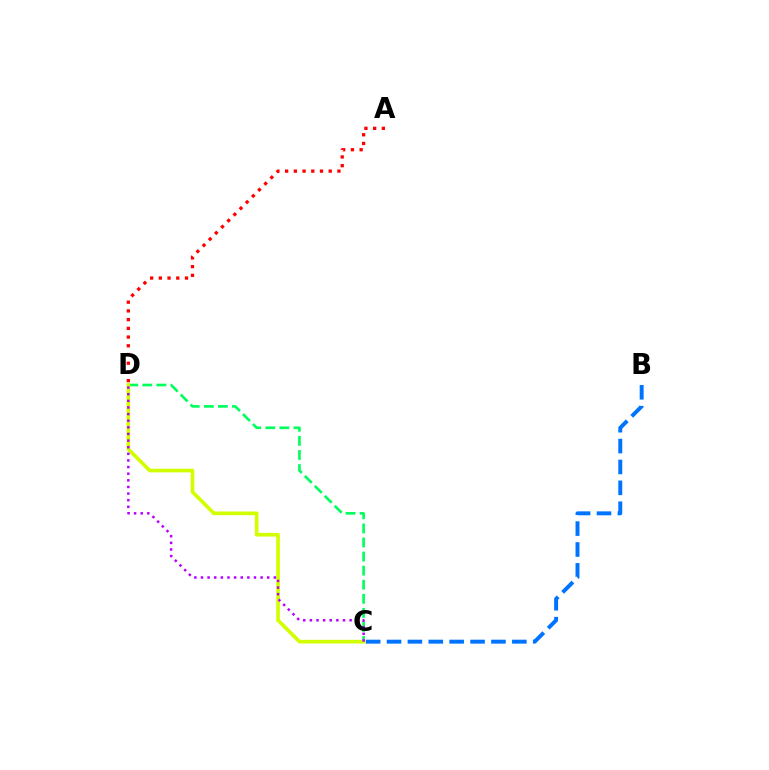{('C', 'D'): [{'color': '#00ff5c', 'line_style': 'dashed', 'thickness': 1.91}, {'color': '#d1ff00', 'line_style': 'solid', 'thickness': 2.63}, {'color': '#b900ff', 'line_style': 'dotted', 'thickness': 1.8}], ('B', 'C'): [{'color': '#0074ff', 'line_style': 'dashed', 'thickness': 2.84}], ('A', 'D'): [{'color': '#ff0000', 'line_style': 'dotted', 'thickness': 2.37}]}